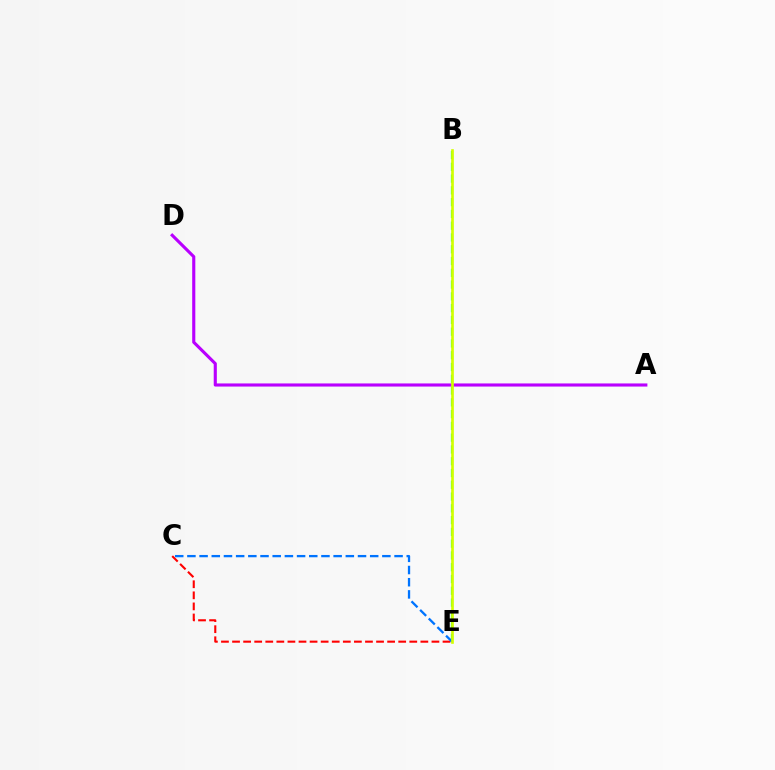{('B', 'E'): [{'color': '#00ff5c', 'line_style': 'dashed', 'thickness': 1.6}, {'color': '#d1ff00', 'line_style': 'solid', 'thickness': 1.91}], ('A', 'D'): [{'color': '#b900ff', 'line_style': 'solid', 'thickness': 2.24}], ('C', 'E'): [{'color': '#ff0000', 'line_style': 'dashed', 'thickness': 1.5}, {'color': '#0074ff', 'line_style': 'dashed', 'thickness': 1.66}]}